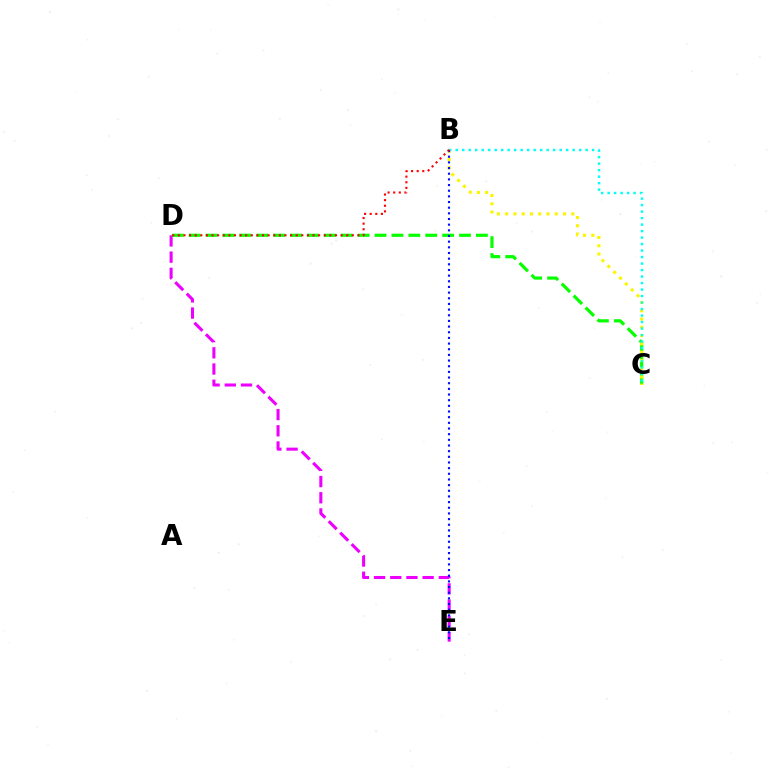{('D', 'E'): [{'color': '#ee00ff', 'line_style': 'dashed', 'thickness': 2.2}], ('C', 'D'): [{'color': '#08ff00', 'line_style': 'dashed', 'thickness': 2.3}], ('B', 'C'): [{'color': '#fcf500', 'line_style': 'dotted', 'thickness': 2.25}, {'color': '#00fff6', 'line_style': 'dotted', 'thickness': 1.77}], ('B', 'E'): [{'color': '#0010ff', 'line_style': 'dotted', 'thickness': 1.54}], ('B', 'D'): [{'color': '#ff0000', 'line_style': 'dotted', 'thickness': 1.52}]}